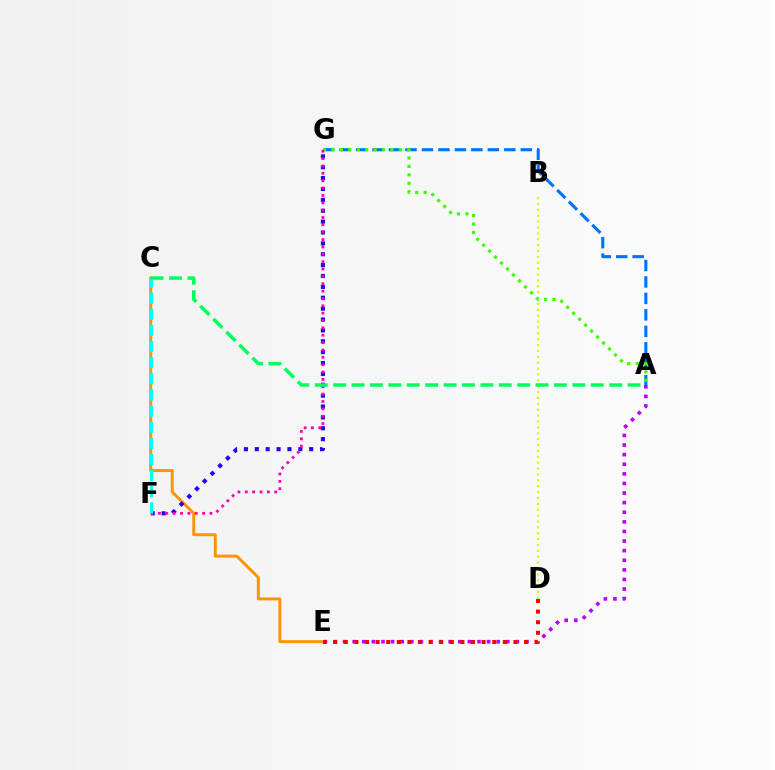{('B', 'D'): [{'color': '#d1ff00', 'line_style': 'dotted', 'thickness': 1.6}], ('A', 'G'): [{'color': '#0074ff', 'line_style': 'dashed', 'thickness': 2.24}, {'color': '#3dff00', 'line_style': 'dotted', 'thickness': 2.29}], ('C', 'E'): [{'color': '#ff9400', 'line_style': 'solid', 'thickness': 2.14}], ('F', 'G'): [{'color': '#2500ff', 'line_style': 'dotted', 'thickness': 2.96}, {'color': '#ff00ac', 'line_style': 'dotted', 'thickness': 2.0}], ('A', 'E'): [{'color': '#b900ff', 'line_style': 'dotted', 'thickness': 2.61}], ('D', 'E'): [{'color': '#ff0000', 'line_style': 'dotted', 'thickness': 2.88}], ('C', 'F'): [{'color': '#00fff6', 'line_style': 'dashed', 'thickness': 2.19}], ('A', 'C'): [{'color': '#00ff5c', 'line_style': 'dashed', 'thickness': 2.5}]}